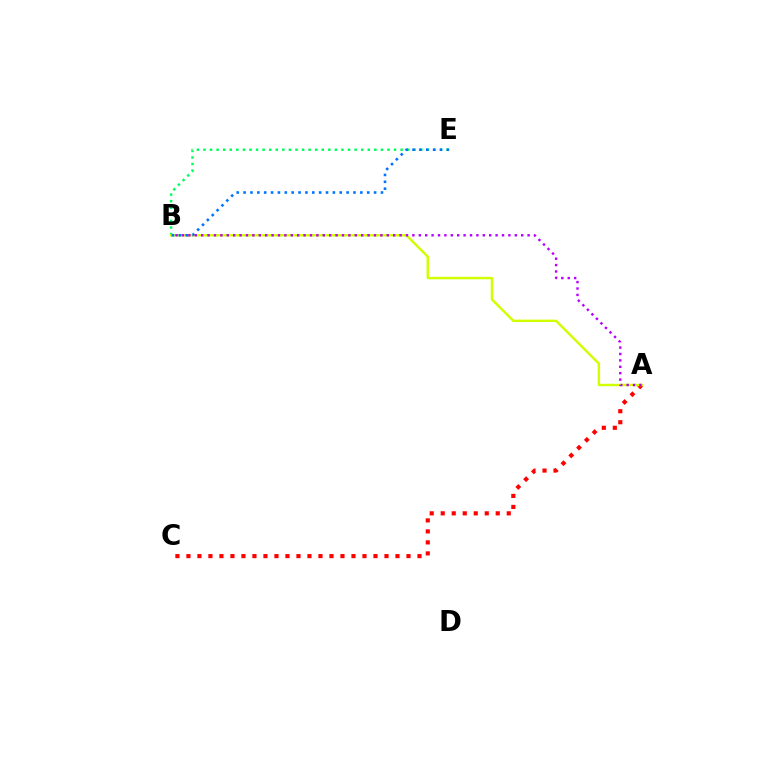{('A', 'C'): [{'color': '#ff0000', 'line_style': 'dotted', 'thickness': 2.99}], ('B', 'E'): [{'color': '#00ff5c', 'line_style': 'dotted', 'thickness': 1.79}, {'color': '#0074ff', 'line_style': 'dotted', 'thickness': 1.87}], ('A', 'B'): [{'color': '#d1ff00', 'line_style': 'solid', 'thickness': 1.75}, {'color': '#b900ff', 'line_style': 'dotted', 'thickness': 1.74}]}